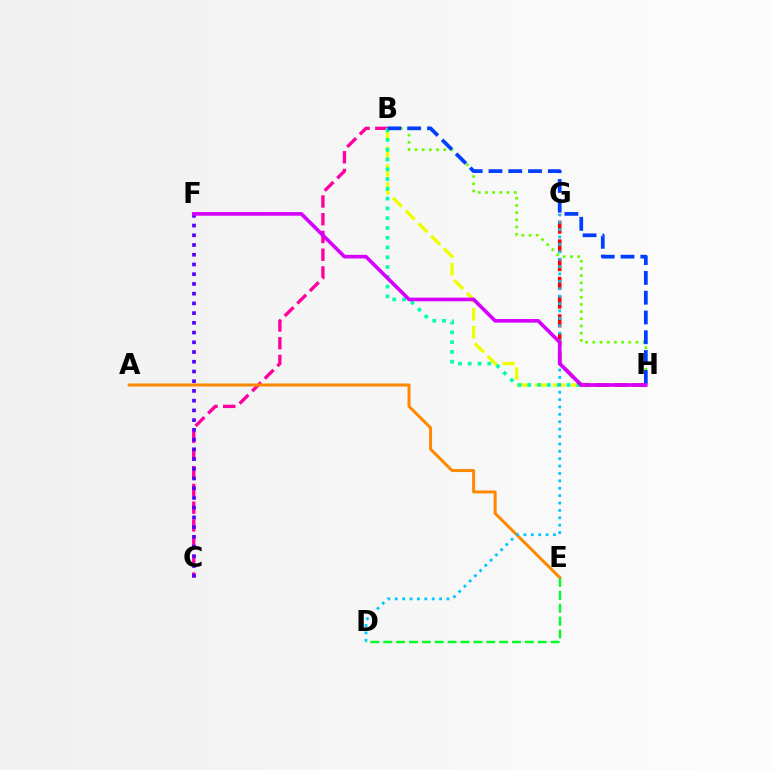{('B', 'C'): [{'color': '#ff00a0', 'line_style': 'dashed', 'thickness': 2.41}], ('A', 'E'): [{'color': '#ff8800', 'line_style': 'solid', 'thickness': 2.16}], ('C', 'F'): [{'color': '#4f00ff', 'line_style': 'dotted', 'thickness': 2.64}], ('B', 'H'): [{'color': '#66ff00', 'line_style': 'dotted', 'thickness': 1.95}, {'color': '#eeff00', 'line_style': 'dashed', 'thickness': 2.44}, {'color': '#00ffaf', 'line_style': 'dotted', 'thickness': 2.66}, {'color': '#003fff', 'line_style': 'dashed', 'thickness': 2.69}], ('G', 'H'): [{'color': '#ff0000', 'line_style': 'dashed', 'thickness': 2.55}], ('D', 'G'): [{'color': '#00c7ff', 'line_style': 'dotted', 'thickness': 2.01}], ('F', 'H'): [{'color': '#d600ff', 'line_style': 'solid', 'thickness': 2.61}], ('D', 'E'): [{'color': '#00ff27', 'line_style': 'dashed', 'thickness': 1.75}]}